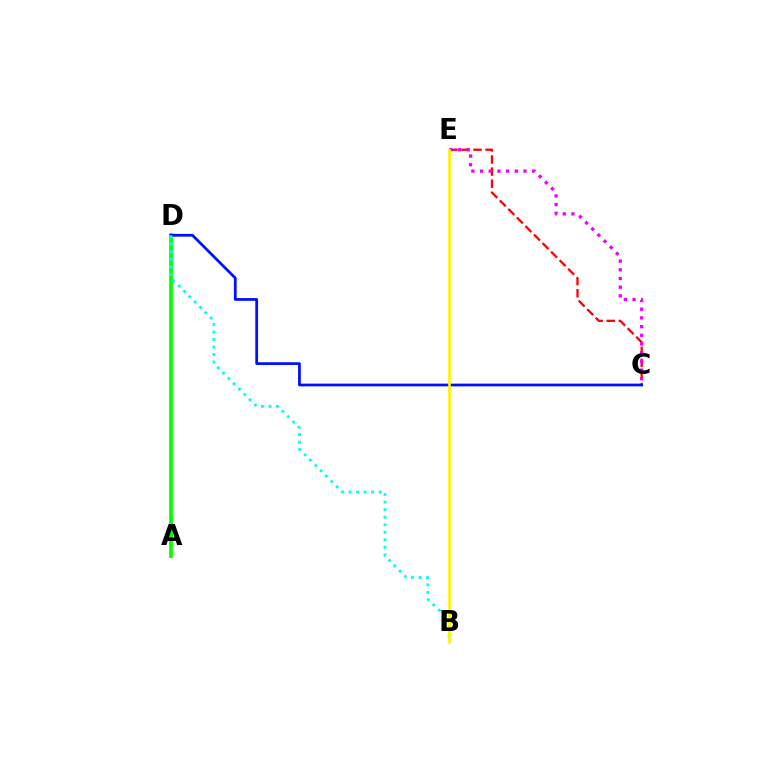{('C', 'E'): [{'color': '#ff0000', 'line_style': 'dashed', 'thickness': 1.64}, {'color': '#ee00ff', 'line_style': 'dotted', 'thickness': 2.36}], ('A', 'D'): [{'color': '#08ff00', 'line_style': 'solid', 'thickness': 2.7}], ('C', 'D'): [{'color': '#0010ff', 'line_style': 'solid', 'thickness': 1.98}], ('B', 'D'): [{'color': '#00fff6', 'line_style': 'dotted', 'thickness': 2.05}], ('B', 'E'): [{'color': '#fcf500', 'line_style': 'solid', 'thickness': 1.93}]}